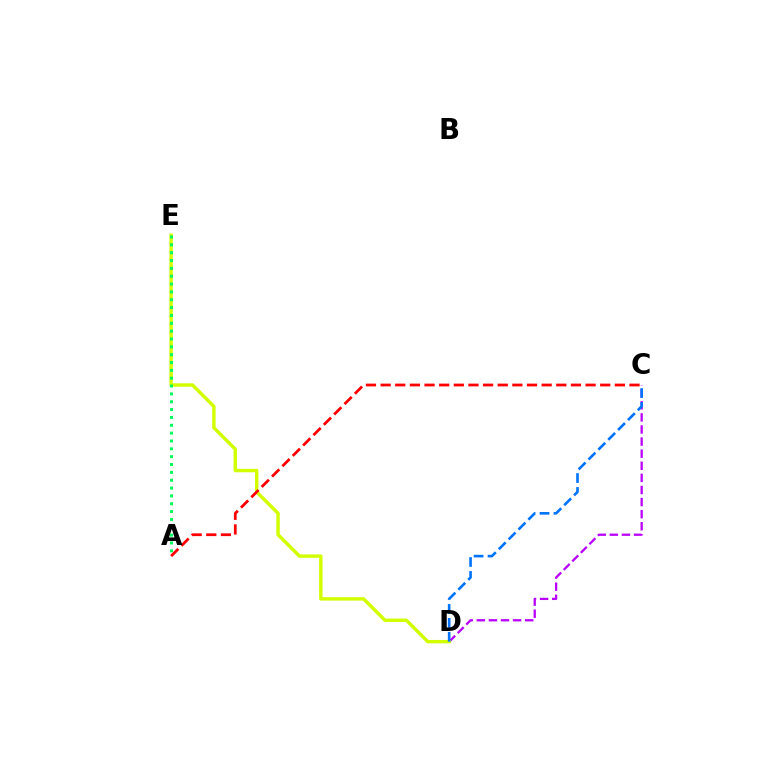{('C', 'D'): [{'color': '#b900ff', 'line_style': 'dashed', 'thickness': 1.64}, {'color': '#0074ff', 'line_style': 'dashed', 'thickness': 1.89}], ('D', 'E'): [{'color': '#d1ff00', 'line_style': 'solid', 'thickness': 2.46}], ('A', 'E'): [{'color': '#00ff5c', 'line_style': 'dotted', 'thickness': 2.13}], ('A', 'C'): [{'color': '#ff0000', 'line_style': 'dashed', 'thickness': 1.99}]}